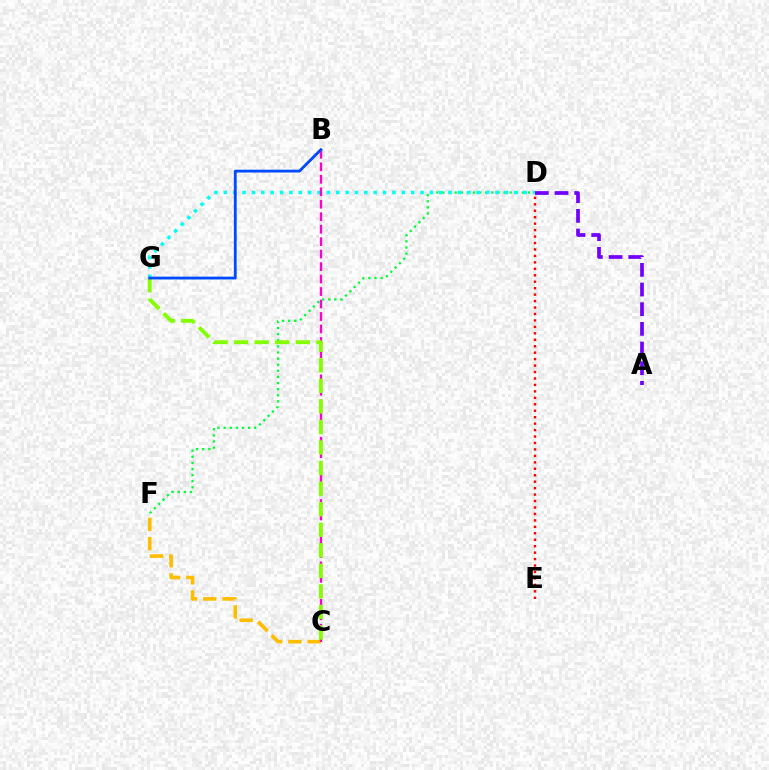{('D', 'F'): [{'color': '#00ff39', 'line_style': 'dotted', 'thickness': 1.66}], ('D', 'E'): [{'color': '#ff0000', 'line_style': 'dotted', 'thickness': 1.75}], ('D', 'G'): [{'color': '#00fff6', 'line_style': 'dotted', 'thickness': 2.55}], ('A', 'D'): [{'color': '#7200ff', 'line_style': 'dashed', 'thickness': 2.67}], ('C', 'F'): [{'color': '#ffbd00', 'line_style': 'dashed', 'thickness': 2.61}], ('B', 'C'): [{'color': '#ff00cf', 'line_style': 'dashed', 'thickness': 1.69}], ('C', 'G'): [{'color': '#84ff00', 'line_style': 'dashed', 'thickness': 2.79}], ('B', 'G'): [{'color': '#004bff', 'line_style': 'solid', 'thickness': 2.03}]}